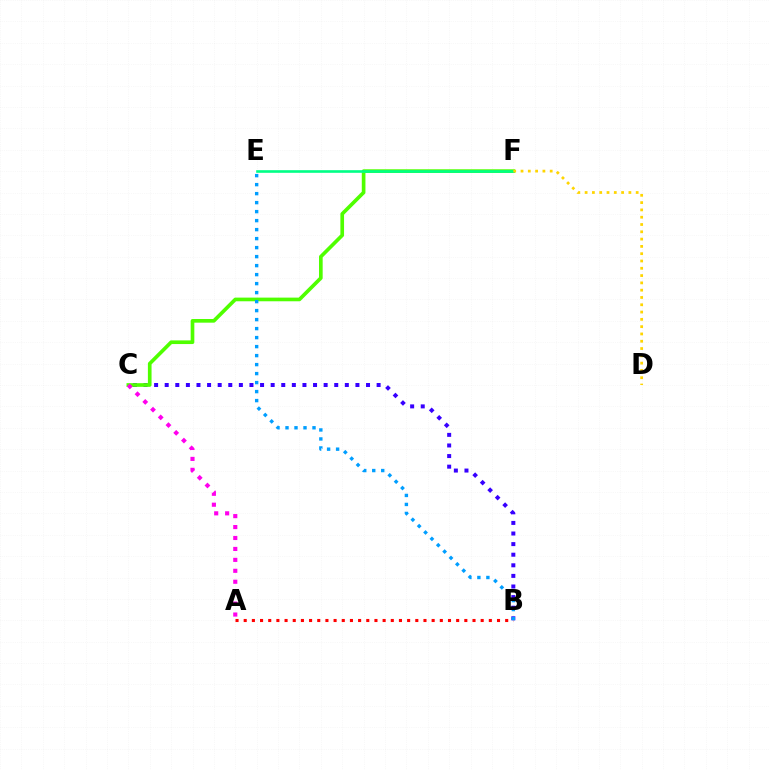{('B', 'C'): [{'color': '#3700ff', 'line_style': 'dotted', 'thickness': 2.88}], ('C', 'F'): [{'color': '#4fff00', 'line_style': 'solid', 'thickness': 2.64}], ('A', 'C'): [{'color': '#ff00ed', 'line_style': 'dotted', 'thickness': 2.97}], ('E', 'F'): [{'color': '#00ff86', 'line_style': 'solid', 'thickness': 1.89}], ('D', 'F'): [{'color': '#ffd500', 'line_style': 'dotted', 'thickness': 1.98}], ('A', 'B'): [{'color': '#ff0000', 'line_style': 'dotted', 'thickness': 2.22}], ('B', 'E'): [{'color': '#009eff', 'line_style': 'dotted', 'thickness': 2.44}]}